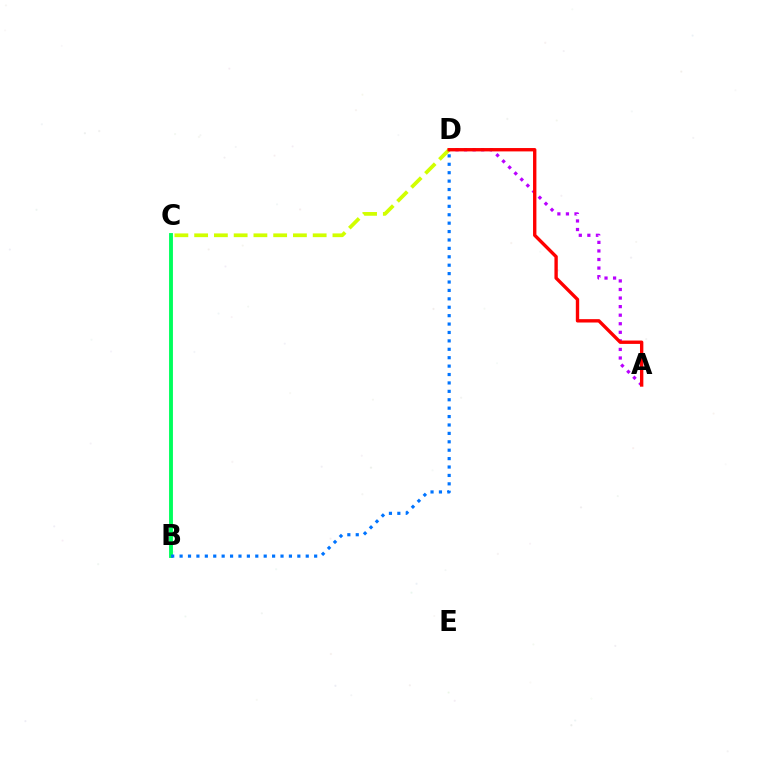{('B', 'C'): [{'color': '#00ff5c', 'line_style': 'solid', 'thickness': 2.79}], ('C', 'D'): [{'color': '#d1ff00', 'line_style': 'dashed', 'thickness': 2.68}], ('A', 'D'): [{'color': '#b900ff', 'line_style': 'dotted', 'thickness': 2.33}, {'color': '#ff0000', 'line_style': 'solid', 'thickness': 2.42}], ('B', 'D'): [{'color': '#0074ff', 'line_style': 'dotted', 'thickness': 2.28}]}